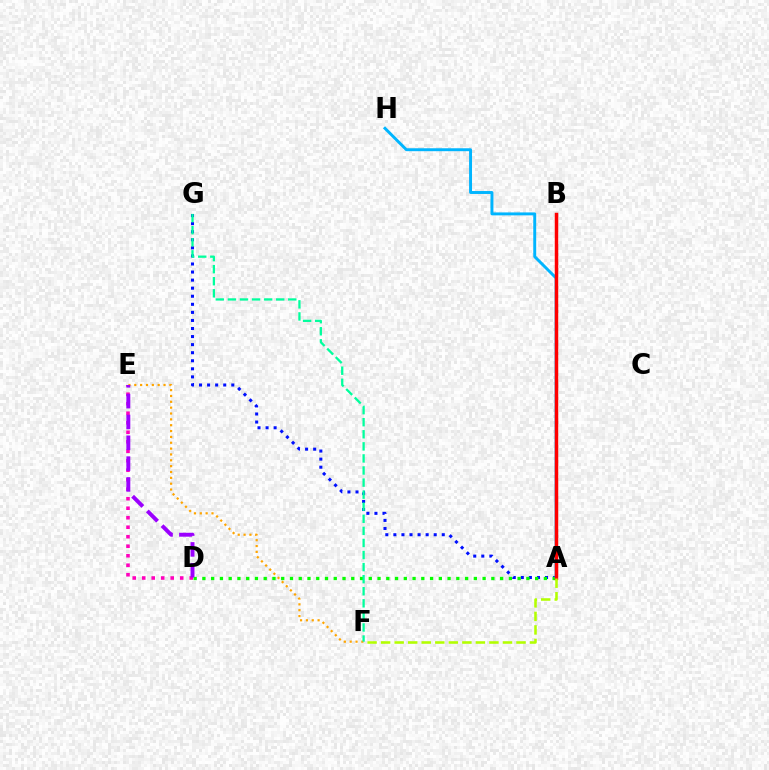{('E', 'F'): [{'color': '#ffa500', 'line_style': 'dotted', 'thickness': 1.59}], ('A', 'G'): [{'color': '#0010ff', 'line_style': 'dotted', 'thickness': 2.19}], ('D', 'E'): [{'color': '#ff00bd', 'line_style': 'dotted', 'thickness': 2.58}, {'color': '#9b00ff', 'line_style': 'dashed', 'thickness': 2.83}], ('A', 'D'): [{'color': '#08ff00', 'line_style': 'dotted', 'thickness': 2.38}], ('A', 'H'): [{'color': '#00b5ff', 'line_style': 'solid', 'thickness': 2.11}], ('F', 'G'): [{'color': '#00ff9d', 'line_style': 'dashed', 'thickness': 1.64}], ('A', 'B'): [{'color': '#ff0000', 'line_style': 'solid', 'thickness': 2.5}], ('A', 'F'): [{'color': '#b3ff00', 'line_style': 'dashed', 'thickness': 1.84}]}